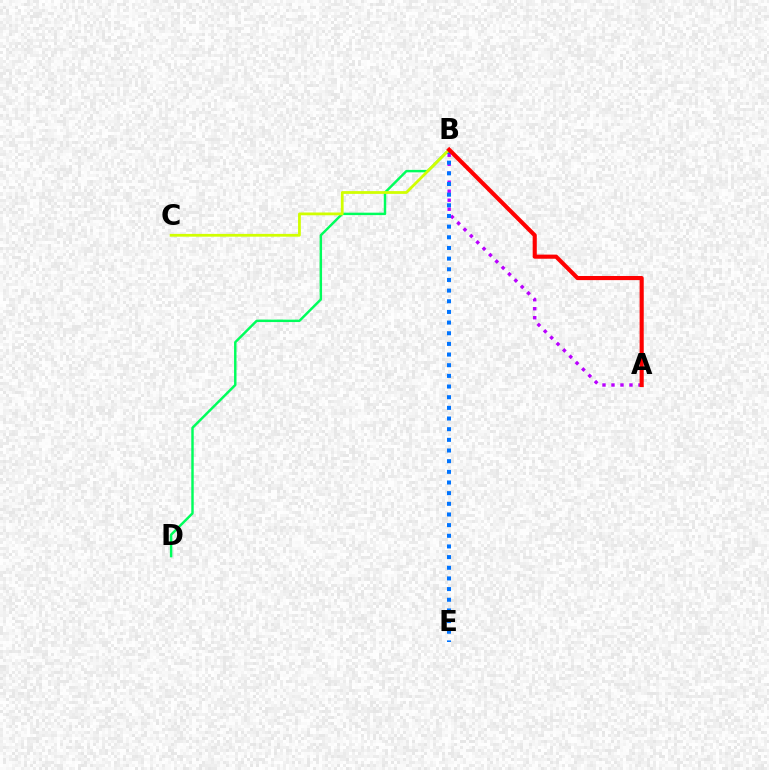{('A', 'B'): [{'color': '#b900ff', 'line_style': 'dotted', 'thickness': 2.44}, {'color': '#ff0000', 'line_style': 'solid', 'thickness': 2.96}], ('B', 'D'): [{'color': '#00ff5c', 'line_style': 'solid', 'thickness': 1.76}], ('B', 'E'): [{'color': '#0074ff', 'line_style': 'dotted', 'thickness': 2.9}], ('B', 'C'): [{'color': '#d1ff00', 'line_style': 'solid', 'thickness': 2.0}]}